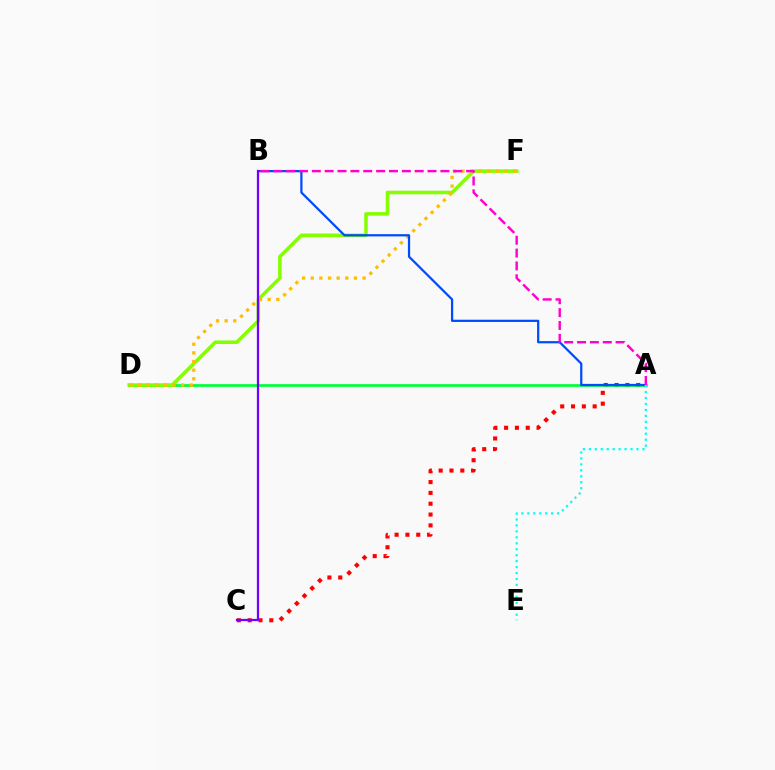{('A', 'C'): [{'color': '#ff0000', 'line_style': 'dotted', 'thickness': 2.94}], ('A', 'D'): [{'color': '#00ff39', 'line_style': 'solid', 'thickness': 1.96}], ('D', 'F'): [{'color': '#84ff00', 'line_style': 'solid', 'thickness': 2.54}, {'color': '#ffbd00', 'line_style': 'dotted', 'thickness': 2.35}], ('A', 'B'): [{'color': '#004bff', 'line_style': 'solid', 'thickness': 1.61}, {'color': '#ff00cf', 'line_style': 'dashed', 'thickness': 1.75}], ('A', 'E'): [{'color': '#00fff6', 'line_style': 'dotted', 'thickness': 1.62}], ('B', 'C'): [{'color': '#7200ff', 'line_style': 'solid', 'thickness': 1.62}]}